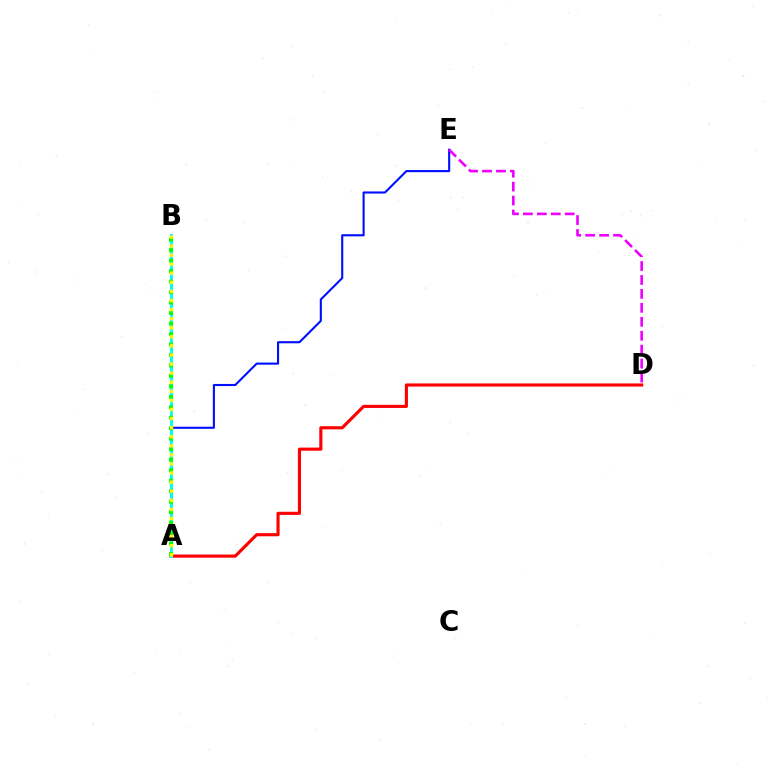{('A', 'E'): [{'color': '#0010ff', 'line_style': 'solid', 'thickness': 1.52}], ('A', 'D'): [{'color': '#ff0000', 'line_style': 'solid', 'thickness': 2.25}], ('D', 'E'): [{'color': '#ee00ff', 'line_style': 'dashed', 'thickness': 1.89}], ('A', 'B'): [{'color': '#00fff6', 'line_style': 'solid', 'thickness': 2.12}, {'color': '#08ff00', 'line_style': 'dotted', 'thickness': 2.85}, {'color': '#fcf500', 'line_style': 'dotted', 'thickness': 2.47}]}